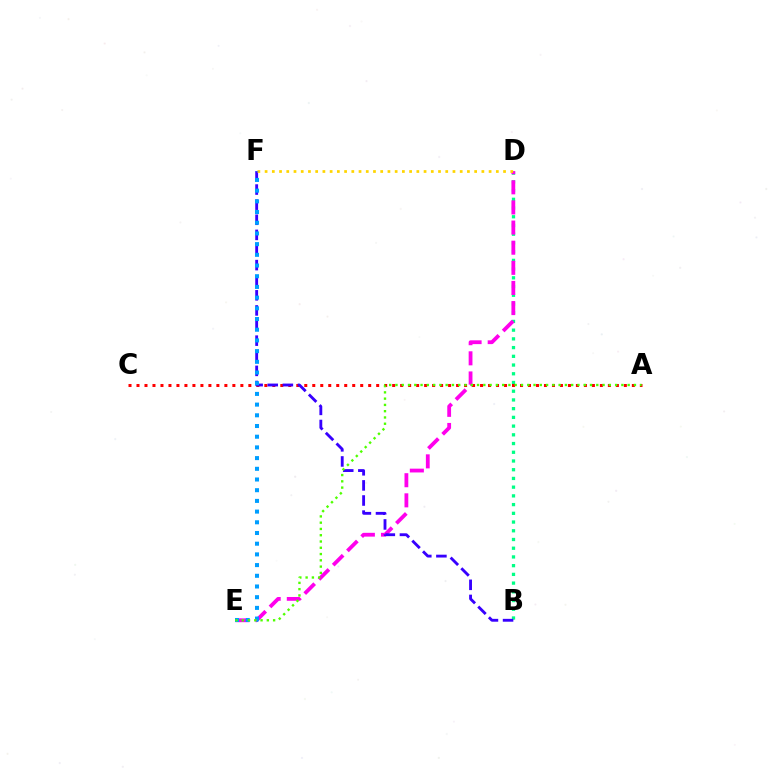{('B', 'D'): [{'color': '#00ff86', 'line_style': 'dotted', 'thickness': 2.37}], ('A', 'C'): [{'color': '#ff0000', 'line_style': 'dotted', 'thickness': 2.17}], ('D', 'E'): [{'color': '#ff00ed', 'line_style': 'dashed', 'thickness': 2.73}], ('B', 'F'): [{'color': '#3700ff', 'line_style': 'dashed', 'thickness': 2.05}], ('D', 'F'): [{'color': '#ffd500', 'line_style': 'dotted', 'thickness': 1.96}], ('E', 'F'): [{'color': '#009eff', 'line_style': 'dotted', 'thickness': 2.91}], ('A', 'E'): [{'color': '#4fff00', 'line_style': 'dotted', 'thickness': 1.71}]}